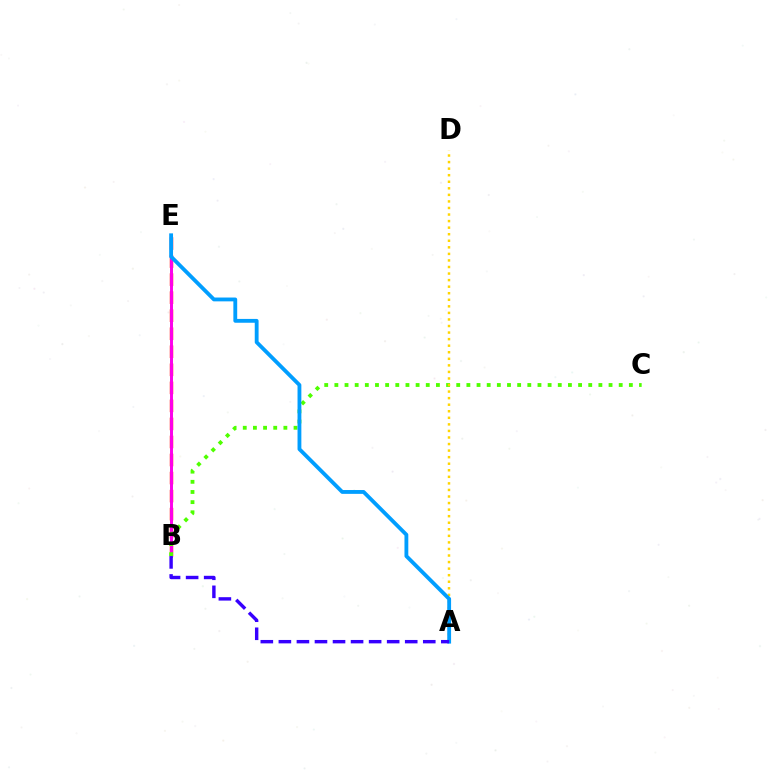{('B', 'E'): [{'color': '#00ff86', 'line_style': 'dashed', 'thickness': 1.83}, {'color': '#ff0000', 'line_style': 'dashed', 'thickness': 2.45}, {'color': '#ff00ed', 'line_style': 'solid', 'thickness': 2.12}], ('B', 'C'): [{'color': '#4fff00', 'line_style': 'dotted', 'thickness': 2.76}], ('A', 'D'): [{'color': '#ffd500', 'line_style': 'dotted', 'thickness': 1.78}], ('A', 'E'): [{'color': '#009eff', 'line_style': 'solid', 'thickness': 2.76}], ('A', 'B'): [{'color': '#3700ff', 'line_style': 'dashed', 'thickness': 2.45}]}